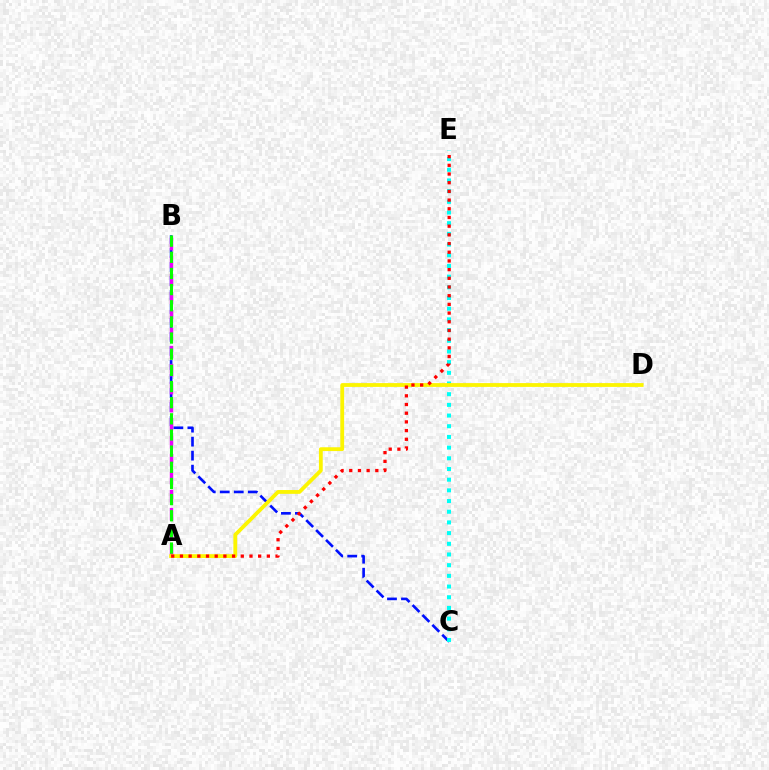{('B', 'C'): [{'color': '#0010ff', 'line_style': 'dashed', 'thickness': 1.9}], ('C', 'E'): [{'color': '#00fff6', 'line_style': 'dotted', 'thickness': 2.9}], ('A', 'B'): [{'color': '#ee00ff', 'line_style': 'dashed', 'thickness': 2.45}, {'color': '#08ff00', 'line_style': 'dashed', 'thickness': 2.19}], ('A', 'D'): [{'color': '#fcf500', 'line_style': 'solid', 'thickness': 2.74}], ('A', 'E'): [{'color': '#ff0000', 'line_style': 'dotted', 'thickness': 2.36}]}